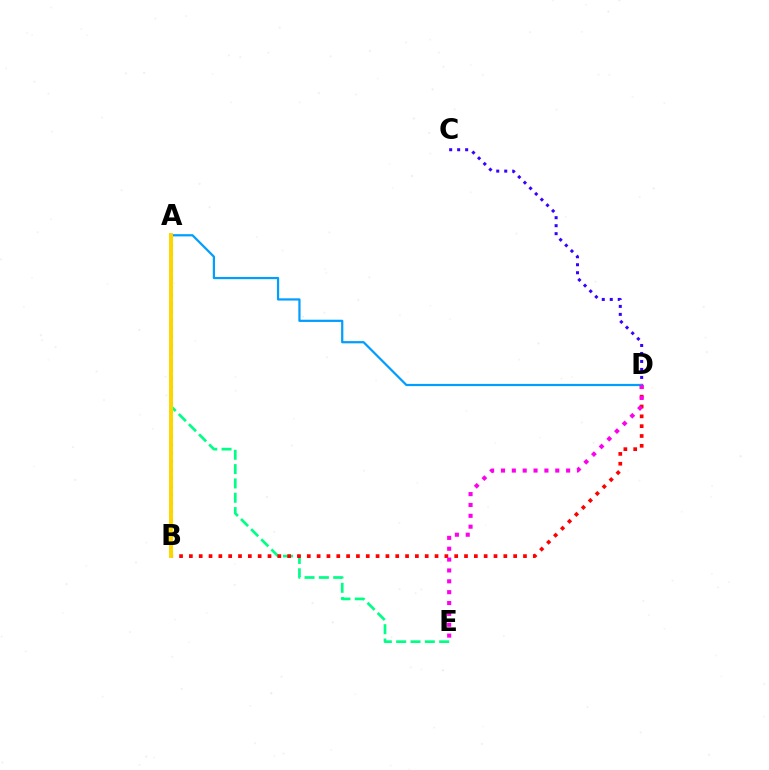{('C', 'D'): [{'color': '#3700ff', 'line_style': 'dotted', 'thickness': 2.17}], ('A', 'E'): [{'color': '#00ff86', 'line_style': 'dashed', 'thickness': 1.95}], ('A', 'D'): [{'color': '#009eff', 'line_style': 'solid', 'thickness': 1.6}], ('B', 'D'): [{'color': '#ff0000', 'line_style': 'dotted', 'thickness': 2.67}], ('A', 'B'): [{'color': '#4fff00', 'line_style': 'dotted', 'thickness': 2.26}, {'color': '#ffd500', 'line_style': 'solid', 'thickness': 2.84}], ('D', 'E'): [{'color': '#ff00ed', 'line_style': 'dotted', 'thickness': 2.95}]}